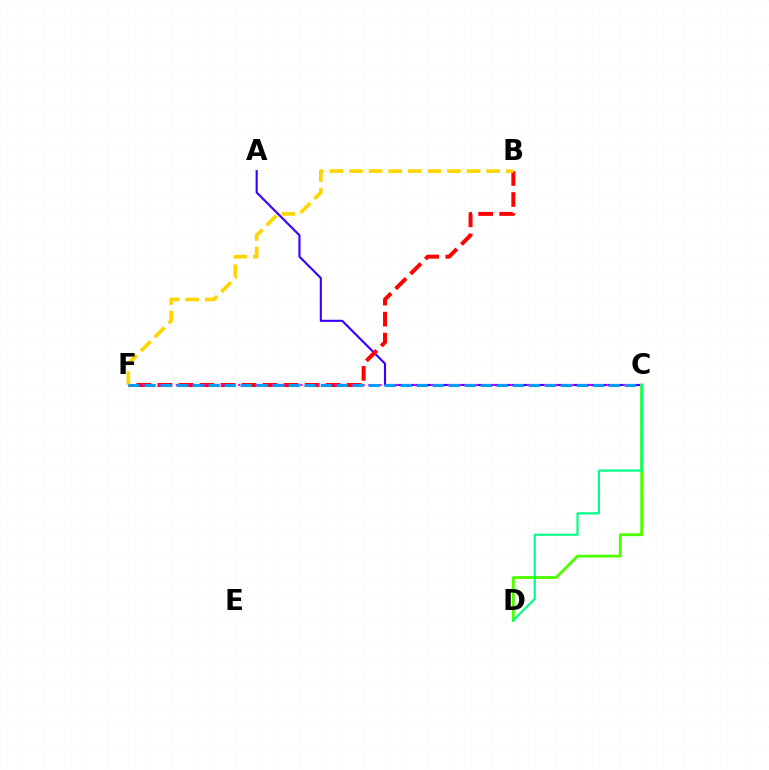{('A', 'C'): [{'color': '#3700ff', 'line_style': 'solid', 'thickness': 1.52}], ('B', 'F'): [{'color': '#ff0000', 'line_style': 'dashed', 'thickness': 2.86}, {'color': '#ffd500', 'line_style': 'dashed', 'thickness': 2.66}], ('C', 'F'): [{'color': '#ff00ed', 'line_style': 'dotted', 'thickness': 1.54}, {'color': '#009eff', 'line_style': 'dashed', 'thickness': 2.18}], ('C', 'D'): [{'color': '#4fff00', 'line_style': 'solid', 'thickness': 2.07}, {'color': '#00ff86', 'line_style': 'solid', 'thickness': 1.57}]}